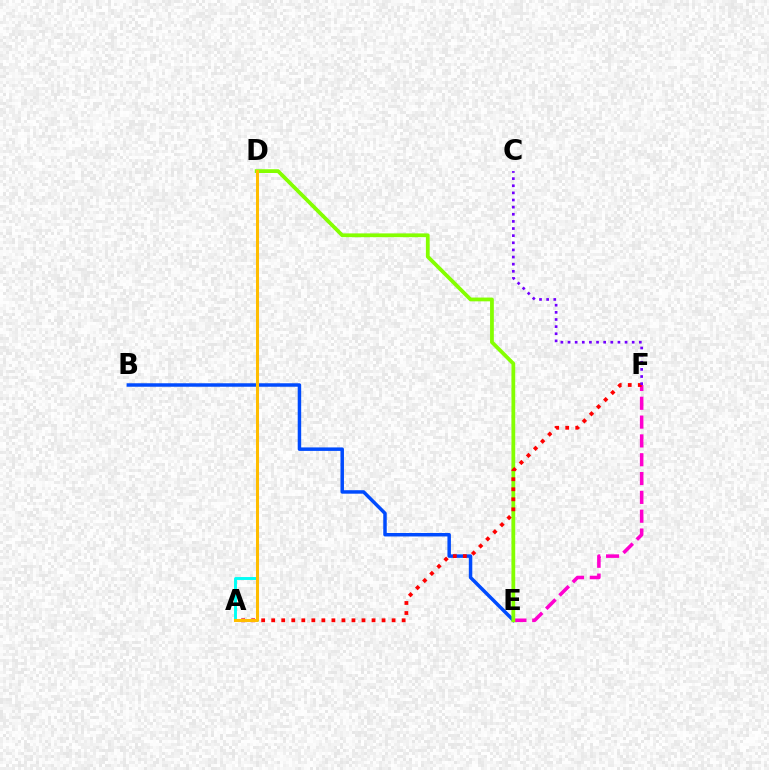{('A', 'D'): [{'color': '#00ff39', 'line_style': 'solid', 'thickness': 1.94}, {'color': '#00fff6', 'line_style': 'solid', 'thickness': 2.09}, {'color': '#ffbd00', 'line_style': 'solid', 'thickness': 2.18}], ('B', 'E'): [{'color': '#004bff', 'line_style': 'solid', 'thickness': 2.5}], ('E', 'F'): [{'color': '#ff00cf', 'line_style': 'dashed', 'thickness': 2.56}], ('D', 'E'): [{'color': '#84ff00', 'line_style': 'solid', 'thickness': 2.72}], ('A', 'F'): [{'color': '#ff0000', 'line_style': 'dotted', 'thickness': 2.73}], ('C', 'F'): [{'color': '#7200ff', 'line_style': 'dotted', 'thickness': 1.94}]}